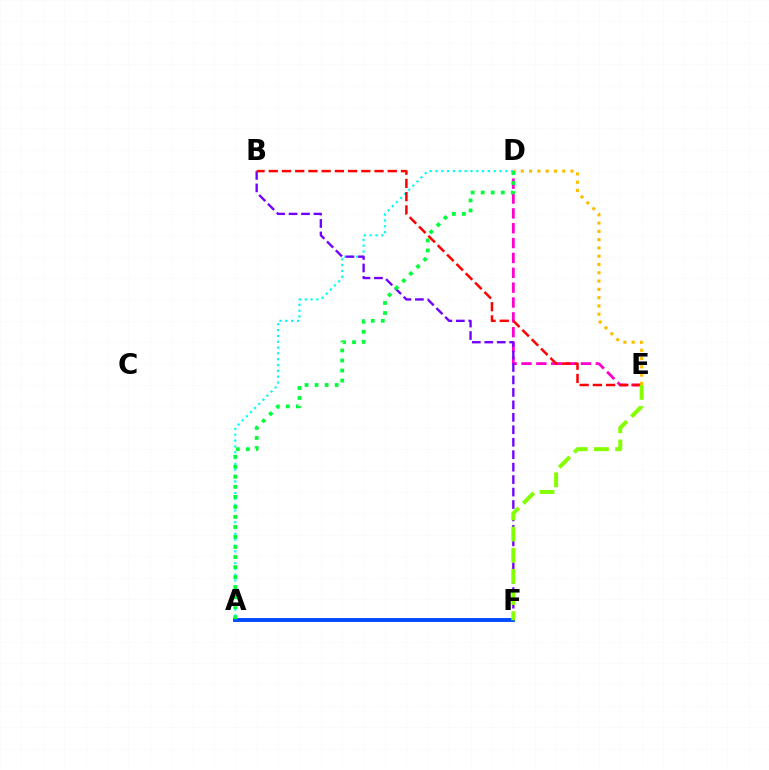{('A', 'D'): [{'color': '#00fff6', 'line_style': 'dotted', 'thickness': 1.58}, {'color': '#00ff39', 'line_style': 'dotted', 'thickness': 2.73}], ('D', 'E'): [{'color': '#ff00cf', 'line_style': 'dashed', 'thickness': 2.02}, {'color': '#ffbd00', 'line_style': 'dotted', 'thickness': 2.25}], ('B', 'F'): [{'color': '#7200ff', 'line_style': 'dashed', 'thickness': 1.69}], ('A', 'F'): [{'color': '#004bff', 'line_style': 'solid', 'thickness': 2.8}], ('B', 'E'): [{'color': '#ff0000', 'line_style': 'dashed', 'thickness': 1.8}], ('E', 'F'): [{'color': '#84ff00', 'line_style': 'dashed', 'thickness': 2.87}]}